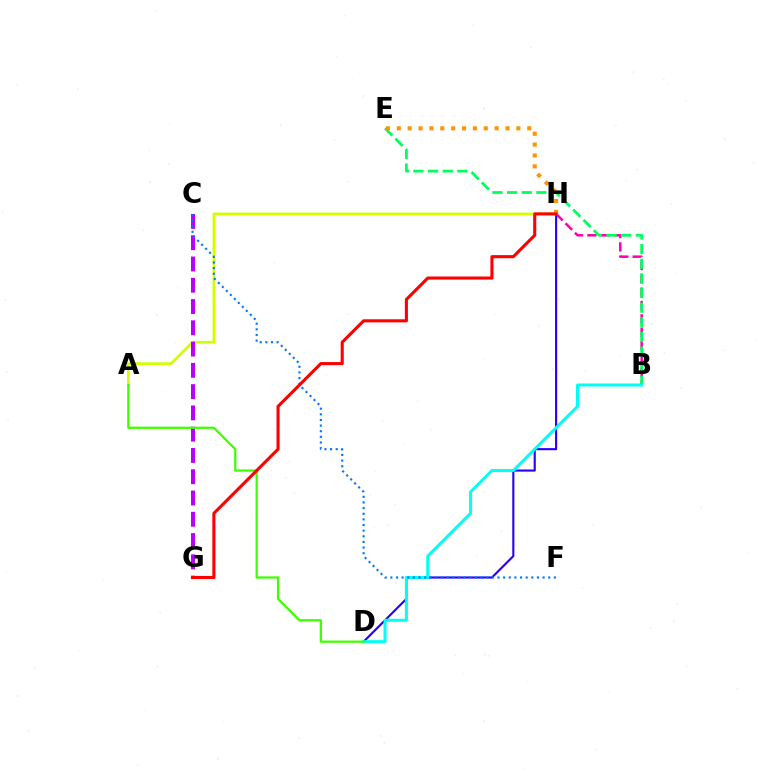{('B', 'H'): [{'color': '#ff00ac', 'line_style': 'dashed', 'thickness': 1.81}], ('B', 'E'): [{'color': '#00ff5c', 'line_style': 'dashed', 'thickness': 1.99}], ('D', 'H'): [{'color': '#2500ff', 'line_style': 'solid', 'thickness': 1.52}], ('B', 'D'): [{'color': '#00fff6', 'line_style': 'solid', 'thickness': 2.17}], ('E', 'H'): [{'color': '#ff9400', 'line_style': 'dotted', 'thickness': 2.95}], ('A', 'H'): [{'color': '#d1ff00', 'line_style': 'solid', 'thickness': 1.92}], ('C', 'G'): [{'color': '#b900ff', 'line_style': 'dashed', 'thickness': 2.89}], ('A', 'D'): [{'color': '#3dff00', 'line_style': 'solid', 'thickness': 1.62}], ('C', 'F'): [{'color': '#0074ff', 'line_style': 'dotted', 'thickness': 1.53}], ('G', 'H'): [{'color': '#ff0000', 'line_style': 'solid', 'thickness': 2.22}]}